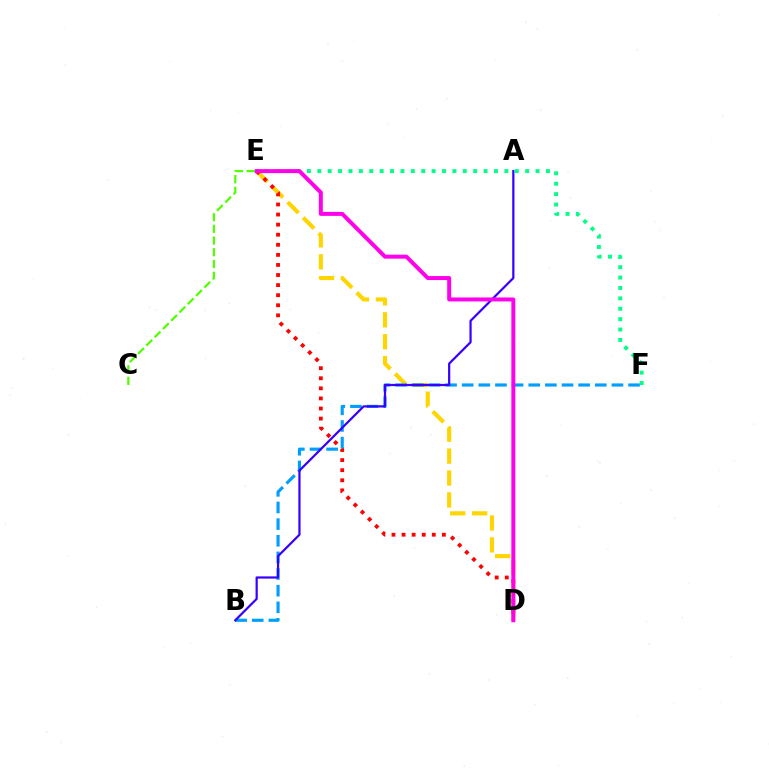{('D', 'E'): [{'color': '#ffd500', 'line_style': 'dashed', 'thickness': 2.98}, {'color': '#ff0000', 'line_style': 'dotted', 'thickness': 2.74}, {'color': '#ff00ed', 'line_style': 'solid', 'thickness': 2.86}], ('B', 'F'): [{'color': '#009eff', 'line_style': 'dashed', 'thickness': 2.26}], ('A', 'B'): [{'color': '#3700ff', 'line_style': 'solid', 'thickness': 1.6}], ('E', 'F'): [{'color': '#00ff86', 'line_style': 'dotted', 'thickness': 2.82}], ('C', 'E'): [{'color': '#4fff00', 'line_style': 'dashed', 'thickness': 1.59}]}